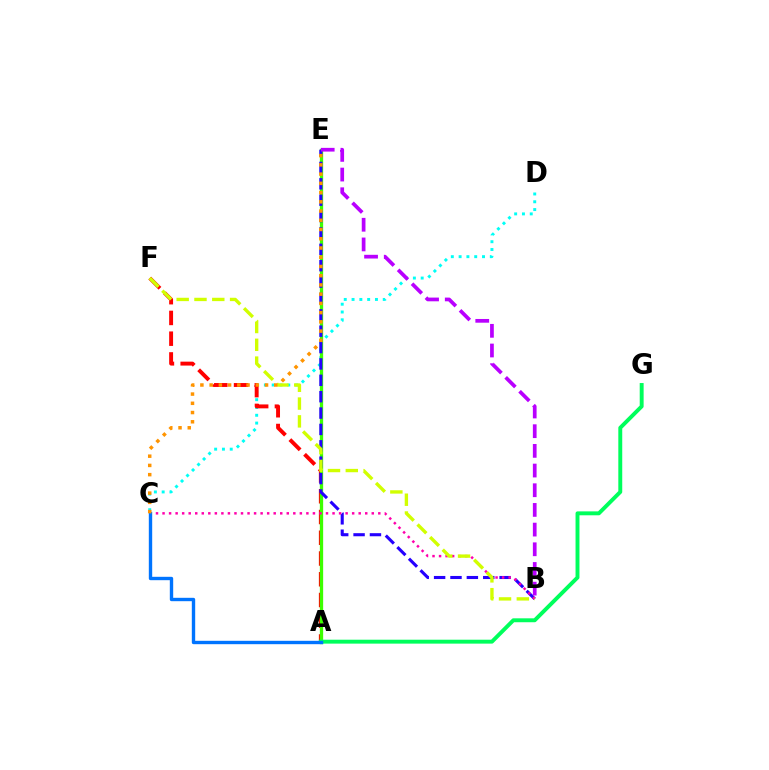{('C', 'D'): [{'color': '#00fff6', 'line_style': 'dotted', 'thickness': 2.12}], ('A', 'F'): [{'color': '#ff0000', 'line_style': 'dashed', 'thickness': 2.82}], ('A', 'E'): [{'color': '#3dff00', 'line_style': 'solid', 'thickness': 2.38}], ('A', 'G'): [{'color': '#00ff5c', 'line_style': 'solid', 'thickness': 2.82}], ('B', 'E'): [{'color': '#2500ff', 'line_style': 'dashed', 'thickness': 2.22}, {'color': '#b900ff', 'line_style': 'dashed', 'thickness': 2.67}], ('B', 'C'): [{'color': '#ff00ac', 'line_style': 'dotted', 'thickness': 1.78}], ('A', 'C'): [{'color': '#0074ff', 'line_style': 'solid', 'thickness': 2.43}], ('B', 'F'): [{'color': '#d1ff00', 'line_style': 'dashed', 'thickness': 2.42}], ('C', 'E'): [{'color': '#ff9400', 'line_style': 'dotted', 'thickness': 2.51}]}